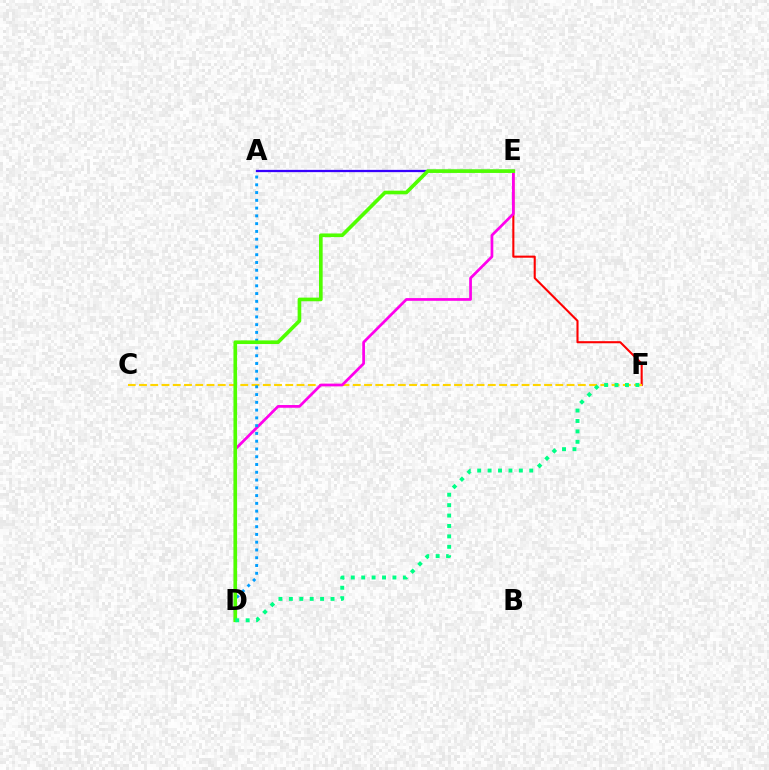{('E', 'F'): [{'color': '#ff0000', 'line_style': 'solid', 'thickness': 1.51}], ('C', 'F'): [{'color': '#ffd500', 'line_style': 'dashed', 'thickness': 1.53}], ('D', 'E'): [{'color': '#ff00ed', 'line_style': 'solid', 'thickness': 1.97}, {'color': '#4fff00', 'line_style': 'solid', 'thickness': 2.62}], ('A', 'D'): [{'color': '#009eff', 'line_style': 'dotted', 'thickness': 2.11}], ('A', 'E'): [{'color': '#3700ff', 'line_style': 'solid', 'thickness': 1.63}], ('D', 'F'): [{'color': '#00ff86', 'line_style': 'dotted', 'thickness': 2.83}]}